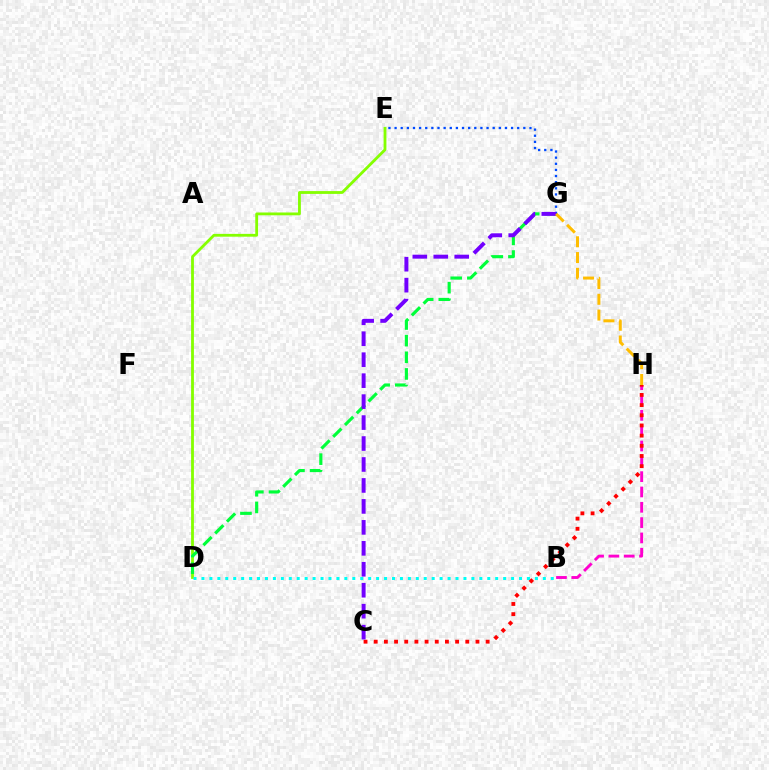{('B', 'H'): [{'color': '#ff00cf', 'line_style': 'dashed', 'thickness': 2.08}], ('D', 'E'): [{'color': '#84ff00', 'line_style': 'solid', 'thickness': 2.02}], ('B', 'D'): [{'color': '#00fff6', 'line_style': 'dotted', 'thickness': 2.16}], ('C', 'H'): [{'color': '#ff0000', 'line_style': 'dotted', 'thickness': 2.76}], ('D', 'G'): [{'color': '#00ff39', 'line_style': 'dashed', 'thickness': 2.26}], ('E', 'G'): [{'color': '#004bff', 'line_style': 'dotted', 'thickness': 1.67}], ('C', 'G'): [{'color': '#7200ff', 'line_style': 'dashed', 'thickness': 2.85}], ('G', 'H'): [{'color': '#ffbd00', 'line_style': 'dashed', 'thickness': 2.14}]}